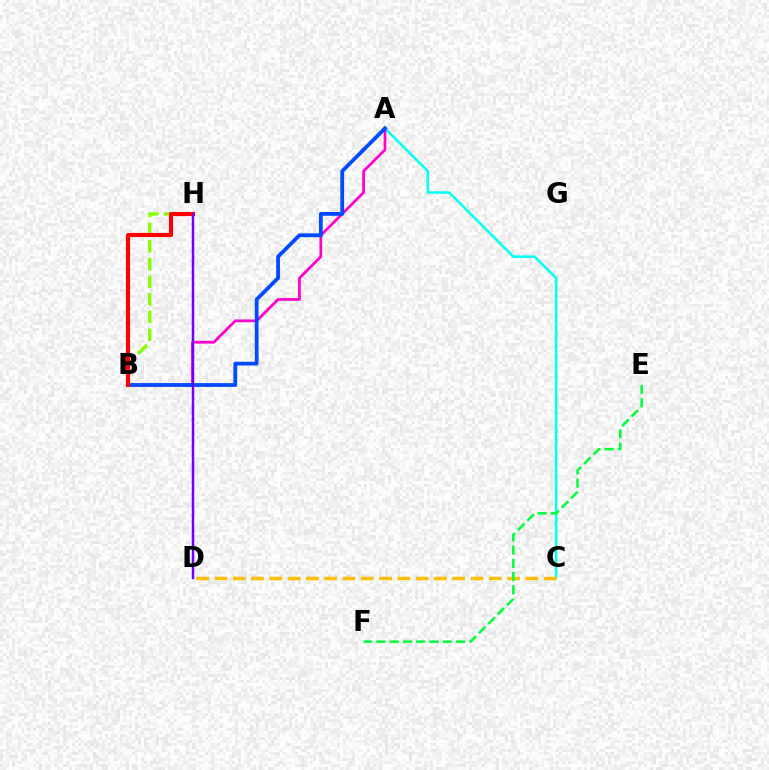{('A', 'C'): [{'color': '#00fff6', 'line_style': 'solid', 'thickness': 1.81}], ('B', 'H'): [{'color': '#84ff00', 'line_style': 'dashed', 'thickness': 2.4}, {'color': '#ff0000', 'line_style': 'solid', 'thickness': 2.97}], ('A', 'B'): [{'color': '#ff00cf', 'line_style': 'solid', 'thickness': 1.98}, {'color': '#004bff', 'line_style': 'solid', 'thickness': 2.72}], ('C', 'D'): [{'color': '#ffbd00', 'line_style': 'dashed', 'thickness': 2.48}], ('E', 'F'): [{'color': '#00ff39', 'line_style': 'dashed', 'thickness': 1.8}], ('D', 'H'): [{'color': '#7200ff', 'line_style': 'solid', 'thickness': 1.79}]}